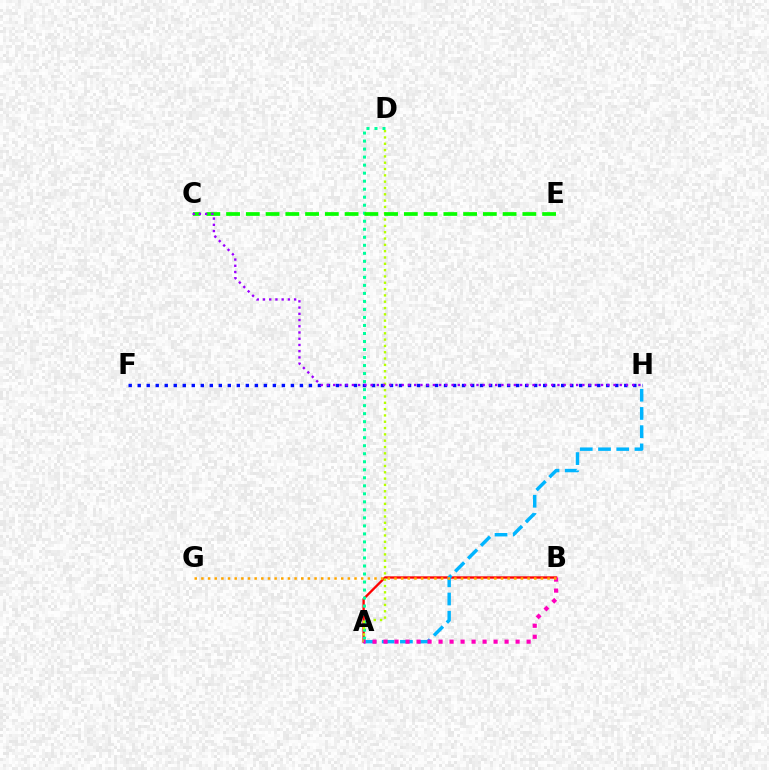{('A', 'B'): [{'color': '#ff0000', 'line_style': 'solid', 'thickness': 1.68}, {'color': '#ff00bd', 'line_style': 'dotted', 'thickness': 2.99}], ('A', 'H'): [{'color': '#00b5ff', 'line_style': 'dashed', 'thickness': 2.48}], ('A', 'D'): [{'color': '#00ff9d', 'line_style': 'dotted', 'thickness': 2.18}, {'color': '#b3ff00', 'line_style': 'dotted', 'thickness': 1.72}], ('F', 'H'): [{'color': '#0010ff', 'line_style': 'dotted', 'thickness': 2.45}], ('B', 'G'): [{'color': '#ffa500', 'line_style': 'dotted', 'thickness': 1.81}], ('C', 'E'): [{'color': '#08ff00', 'line_style': 'dashed', 'thickness': 2.68}], ('C', 'H'): [{'color': '#9b00ff', 'line_style': 'dotted', 'thickness': 1.69}]}